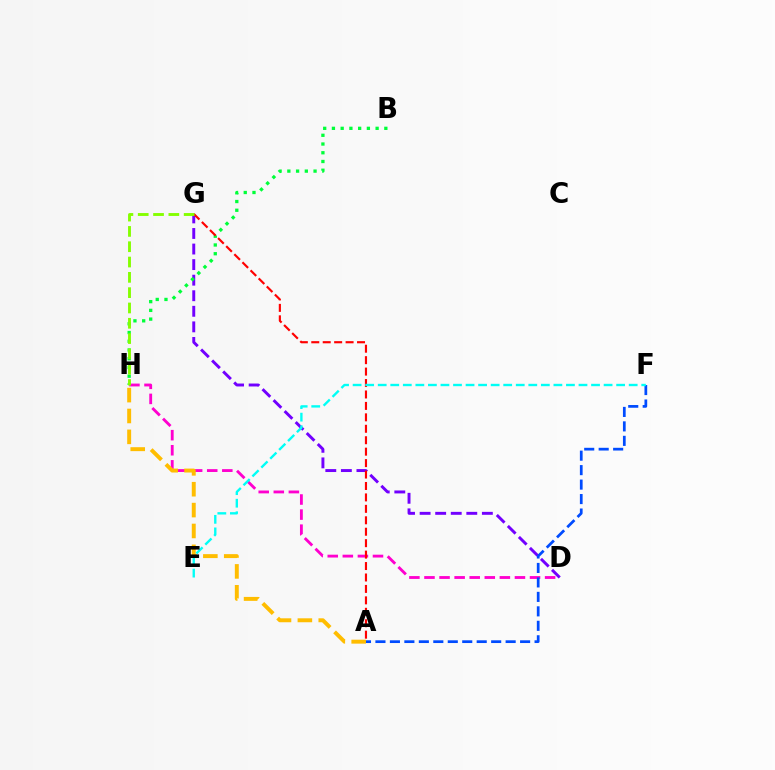{('D', 'H'): [{'color': '#ff00cf', 'line_style': 'dashed', 'thickness': 2.05}], ('D', 'G'): [{'color': '#7200ff', 'line_style': 'dashed', 'thickness': 2.11}], ('A', 'H'): [{'color': '#ffbd00', 'line_style': 'dashed', 'thickness': 2.84}], ('B', 'H'): [{'color': '#00ff39', 'line_style': 'dotted', 'thickness': 2.37}], ('A', 'G'): [{'color': '#ff0000', 'line_style': 'dashed', 'thickness': 1.55}], ('A', 'F'): [{'color': '#004bff', 'line_style': 'dashed', 'thickness': 1.97}], ('G', 'H'): [{'color': '#84ff00', 'line_style': 'dashed', 'thickness': 2.08}], ('E', 'F'): [{'color': '#00fff6', 'line_style': 'dashed', 'thickness': 1.7}]}